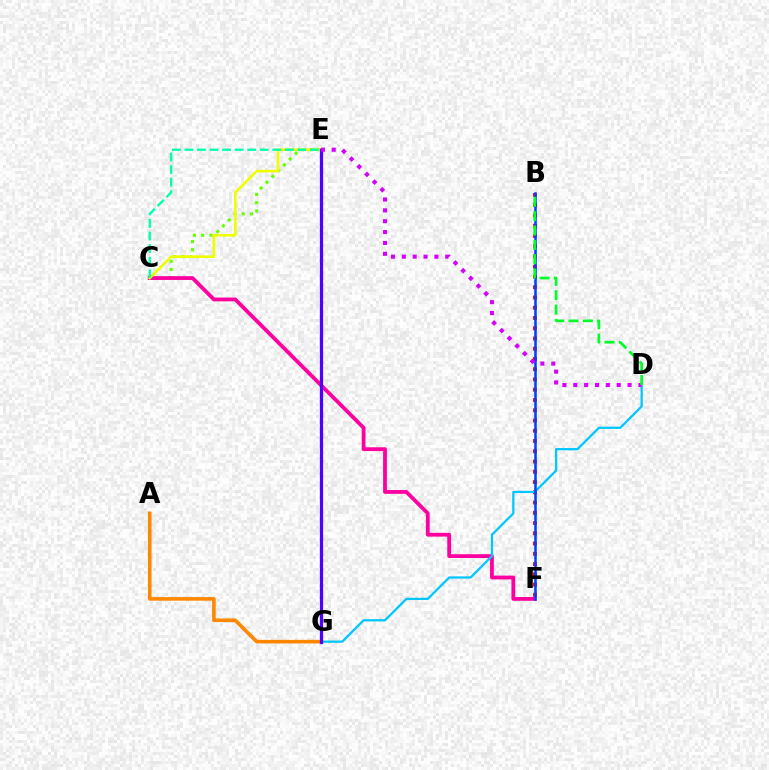{('C', 'E'): [{'color': '#66ff00', 'line_style': 'dotted', 'thickness': 2.24}, {'color': '#eeff00', 'line_style': 'solid', 'thickness': 1.89}, {'color': '#00ffaf', 'line_style': 'dashed', 'thickness': 1.71}], ('C', 'F'): [{'color': '#ff00a0', 'line_style': 'solid', 'thickness': 2.73}], ('B', 'F'): [{'color': '#ff0000', 'line_style': 'dotted', 'thickness': 2.79}, {'color': '#003fff', 'line_style': 'solid', 'thickness': 1.83}], ('D', 'G'): [{'color': '#00c7ff', 'line_style': 'solid', 'thickness': 1.63}], ('A', 'G'): [{'color': '#ff8800', 'line_style': 'solid', 'thickness': 2.59}], ('E', 'G'): [{'color': '#4f00ff', 'line_style': 'solid', 'thickness': 2.35}], ('D', 'E'): [{'color': '#d600ff', 'line_style': 'dotted', 'thickness': 2.95}], ('B', 'D'): [{'color': '#00ff27', 'line_style': 'dashed', 'thickness': 1.95}]}